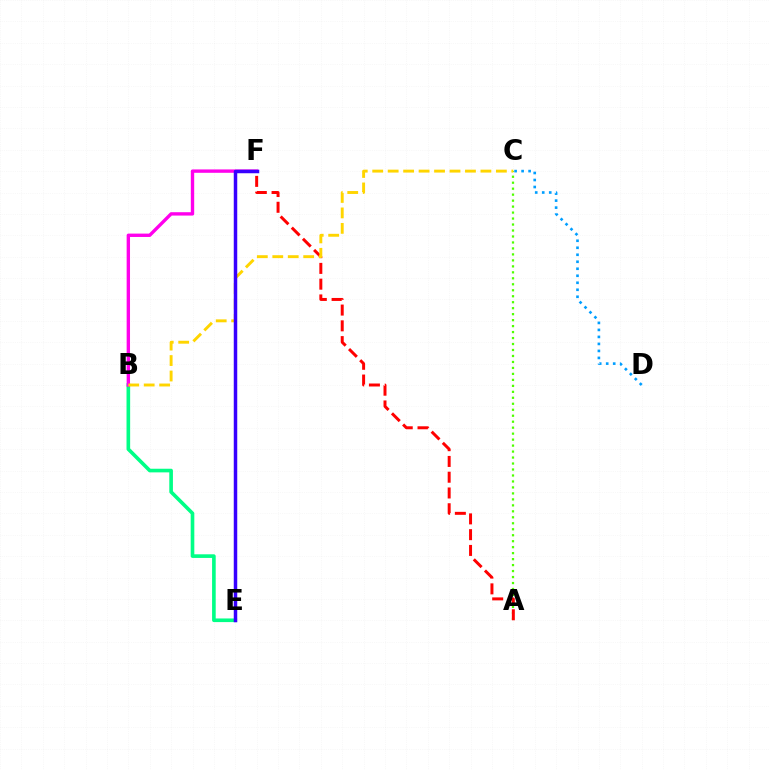{('A', 'C'): [{'color': '#4fff00', 'line_style': 'dotted', 'thickness': 1.62}], ('B', 'E'): [{'color': '#00ff86', 'line_style': 'solid', 'thickness': 2.61}], ('A', 'F'): [{'color': '#ff0000', 'line_style': 'dashed', 'thickness': 2.14}], ('B', 'F'): [{'color': '#ff00ed', 'line_style': 'solid', 'thickness': 2.43}], ('B', 'C'): [{'color': '#ffd500', 'line_style': 'dashed', 'thickness': 2.1}], ('C', 'D'): [{'color': '#009eff', 'line_style': 'dotted', 'thickness': 1.9}], ('E', 'F'): [{'color': '#3700ff', 'line_style': 'solid', 'thickness': 2.51}]}